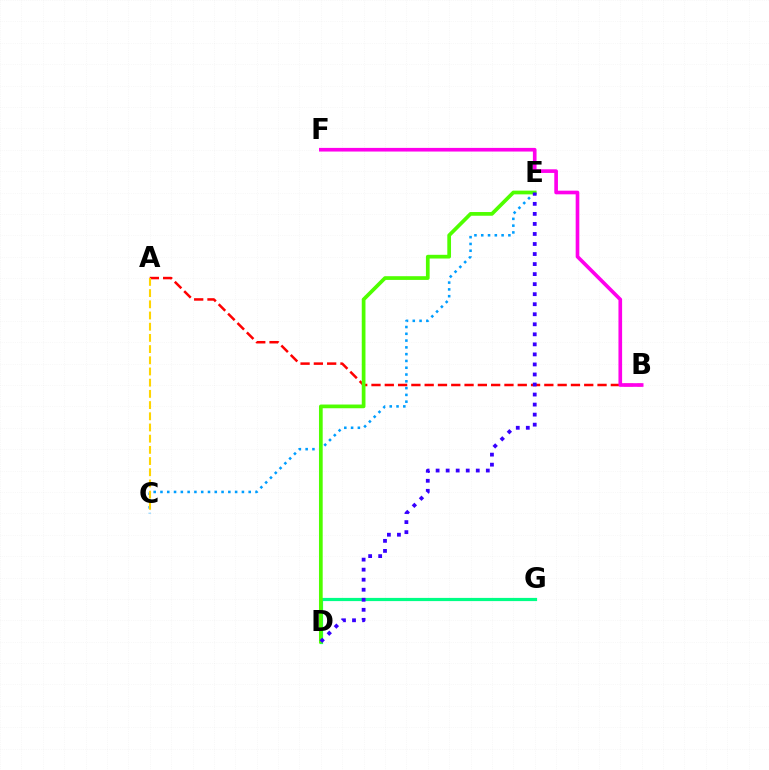{('D', 'G'): [{'color': '#00ff86', 'line_style': 'solid', 'thickness': 2.3}], ('A', 'B'): [{'color': '#ff0000', 'line_style': 'dashed', 'thickness': 1.81}], ('C', 'E'): [{'color': '#009eff', 'line_style': 'dotted', 'thickness': 1.84}], ('A', 'C'): [{'color': '#ffd500', 'line_style': 'dashed', 'thickness': 1.52}], ('D', 'E'): [{'color': '#4fff00', 'line_style': 'solid', 'thickness': 2.67}, {'color': '#3700ff', 'line_style': 'dotted', 'thickness': 2.73}], ('B', 'F'): [{'color': '#ff00ed', 'line_style': 'solid', 'thickness': 2.63}]}